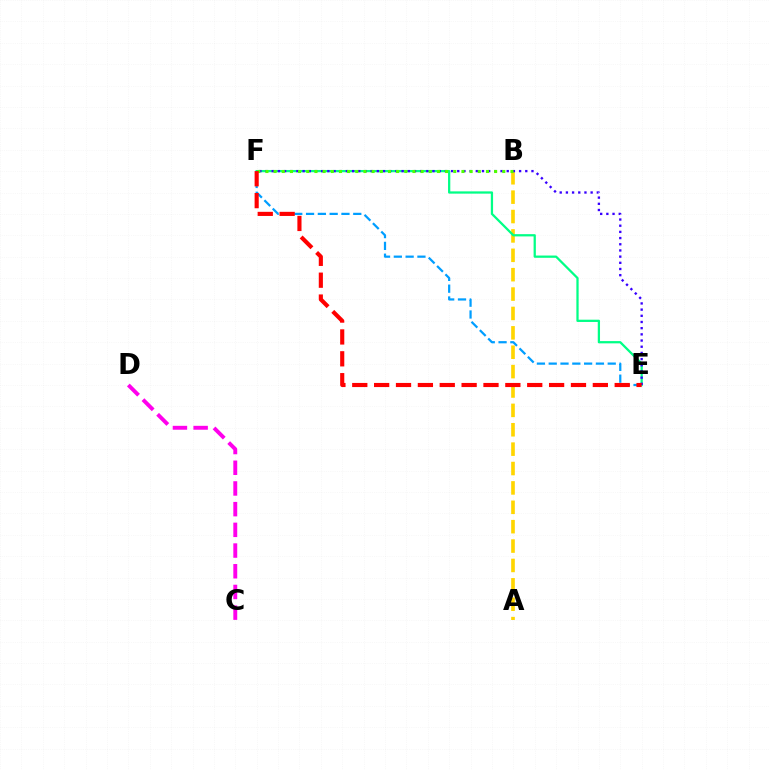{('E', 'F'): [{'color': '#009eff', 'line_style': 'dashed', 'thickness': 1.6}, {'color': '#00ff86', 'line_style': 'solid', 'thickness': 1.63}, {'color': '#3700ff', 'line_style': 'dotted', 'thickness': 1.68}, {'color': '#ff0000', 'line_style': 'dashed', 'thickness': 2.97}], ('A', 'B'): [{'color': '#ffd500', 'line_style': 'dashed', 'thickness': 2.63}], ('C', 'D'): [{'color': '#ff00ed', 'line_style': 'dashed', 'thickness': 2.81}], ('B', 'F'): [{'color': '#4fff00', 'line_style': 'dotted', 'thickness': 2.22}]}